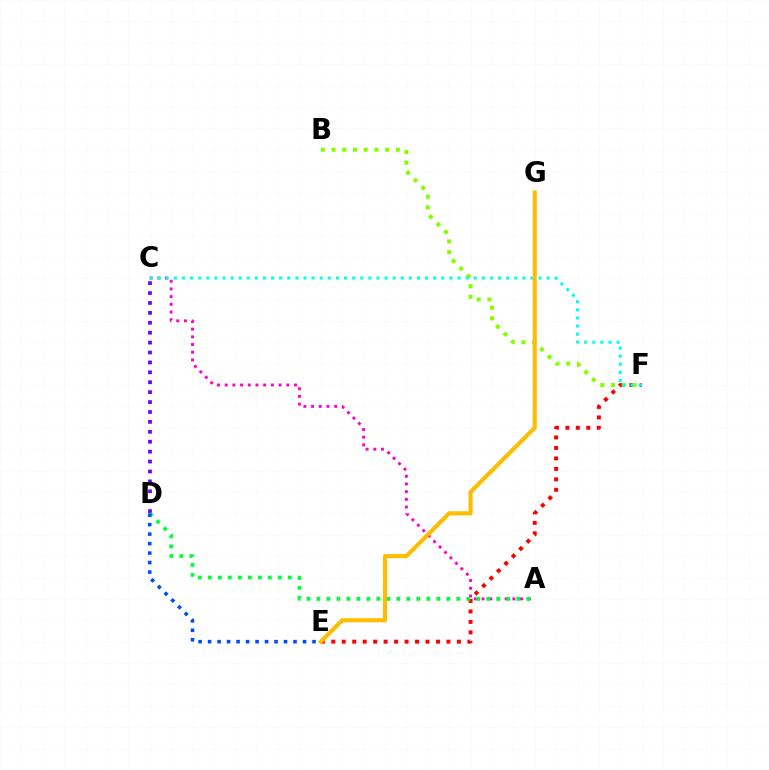{('E', 'F'): [{'color': '#ff0000', 'line_style': 'dotted', 'thickness': 2.84}], ('C', 'D'): [{'color': '#7200ff', 'line_style': 'dotted', 'thickness': 2.69}], ('B', 'F'): [{'color': '#84ff00', 'line_style': 'dotted', 'thickness': 2.91}], ('A', 'C'): [{'color': '#ff00cf', 'line_style': 'dotted', 'thickness': 2.09}], ('C', 'F'): [{'color': '#00fff6', 'line_style': 'dotted', 'thickness': 2.2}], ('A', 'D'): [{'color': '#00ff39', 'line_style': 'dotted', 'thickness': 2.71}], ('E', 'G'): [{'color': '#ffbd00', 'line_style': 'solid', 'thickness': 2.97}], ('D', 'E'): [{'color': '#004bff', 'line_style': 'dotted', 'thickness': 2.58}]}